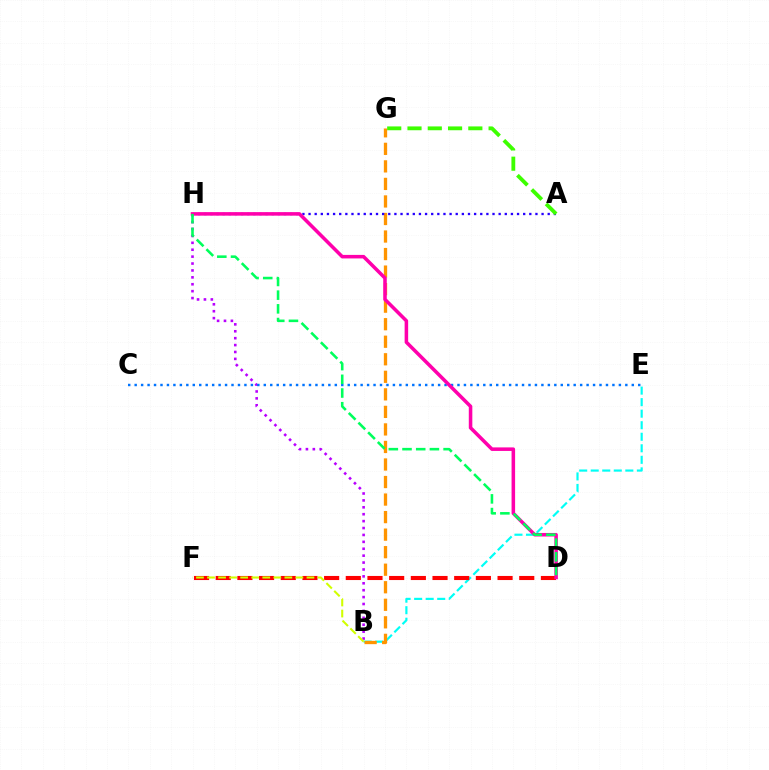{('B', 'E'): [{'color': '#00fff6', 'line_style': 'dashed', 'thickness': 1.57}], ('B', 'G'): [{'color': '#ff9400', 'line_style': 'dashed', 'thickness': 2.38}], ('D', 'F'): [{'color': '#ff0000', 'line_style': 'dashed', 'thickness': 2.95}], ('A', 'H'): [{'color': '#2500ff', 'line_style': 'dotted', 'thickness': 1.67}], ('B', 'H'): [{'color': '#b900ff', 'line_style': 'dotted', 'thickness': 1.88}], ('C', 'E'): [{'color': '#0074ff', 'line_style': 'dotted', 'thickness': 1.75}], ('B', 'F'): [{'color': '#d1ff00', 'line_style': 'dashed', 'thickness': 1.5}], ('D', 'H'): [{'color': '#ff00ac', 'line_style': 'solid', 'thickness': 2.55}, {'color': '#00ff5c', 'line_style': 'dashed', 'thickness': 1.86}], ('A', 'G'): [{'color': '#3dff00', 'line_style': 'dashed', 'thickness': 2.75}]}